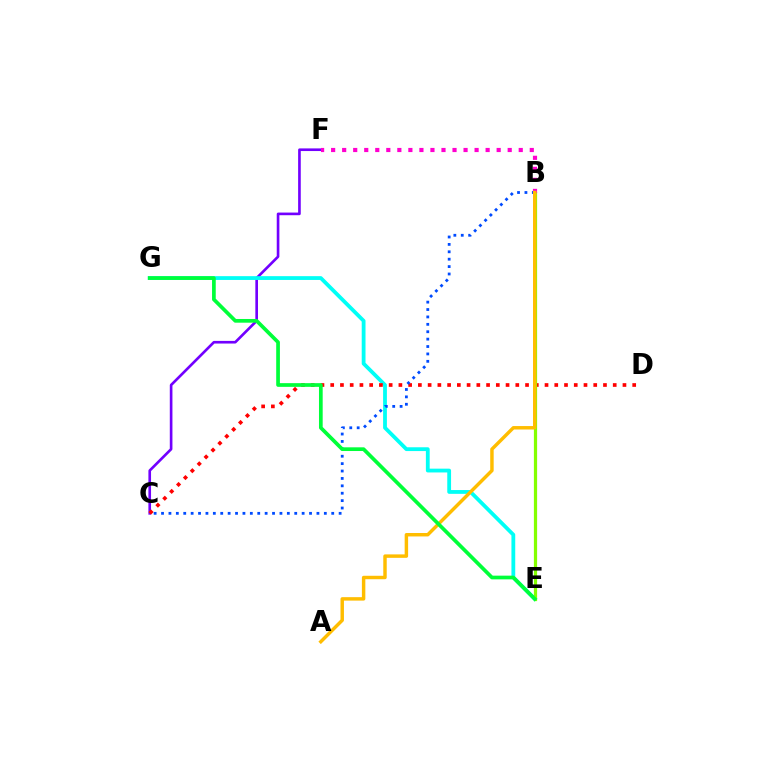{('C', 'F'): [{'color': '#7200ff', 'line_style': 'solid', 'thickness': 1.9}], ('E', 'G'): [{'color': '#00fff6', 'line_style': 'solid', 'thickness': 2.73}, {'color': '#00ff39', 'line_style': 'solid', 'thickness': 2.67}], ('C', 'D'): [{'color': '#ff0000', 'line_style': 'dotted', 'thickness': 2.65}], ('B', 'E'): [{'color': '#84ff00', 'line_style': 'solid', 'thickness': 2.32}], ('B', 'C'): [{'color': '#004bff', 'line_style': 'dotted', 'thickness': 2.01}], ('B', 'F'): [{'color': '#ff00cf', 'line_style': 'dotted', 'thickness': 3.0}], ('A', 'B'): [{'color': '#ffbd00', 'line_style': 'solid', 'thickness': 2.48}]}